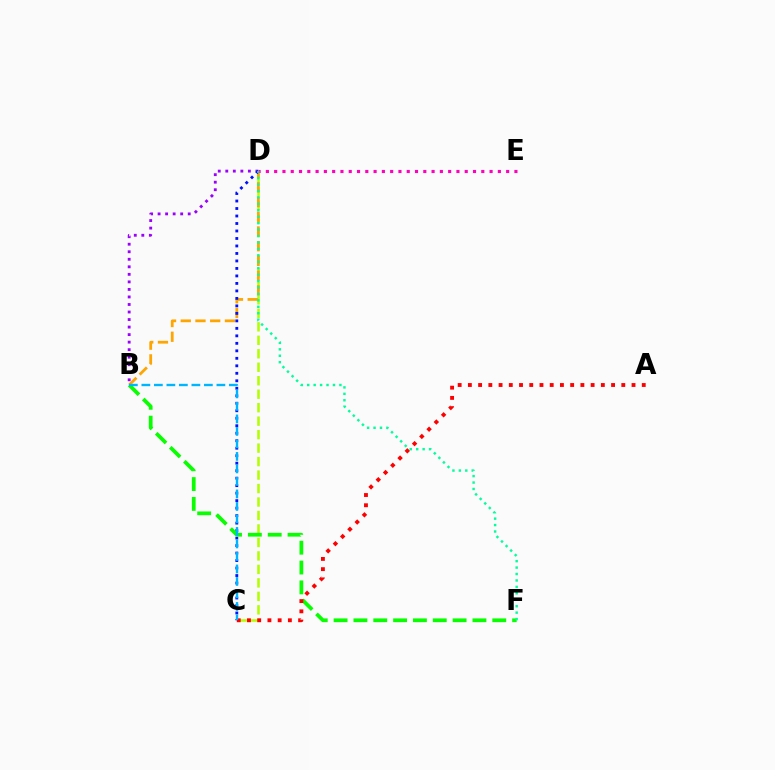{('B', 'D'): [{'color': '#9b00ff', 'line_style': 'dotted', 'thickness': 2.05}, {'color': '#ffa500', 'line_style': 'dashed', 'thickness': 2.0}], ('C', 'D'): [{'color': '#b3ff00', 'line_style': 'dashed', 'thickness': 1.83}, {'color': '#0010ff', 'line_style': 'dotted', 'thickness': 2.04}], ('D', 'E'): [{'color': '#ff00bd', 'line_style': 'dotted', 'thickness': 2.25}], ('B', 'F'): [{'color': '#08ff00', 'line_style': 'dashed', 'thickness': 2.69}], ('A', 'C'): [{'color': '#ff0000', 'line_style': 'dotted', 'thickness': 2.78}], ('B', 'C'): [{'color': '#00b5ff', 'line_style': 'dashed', 'thickness': 1.7}], ('D', 'F'): [{'color': '#00ff9d', 'line_style': 'dotted', 'thickness': 1.75}]}